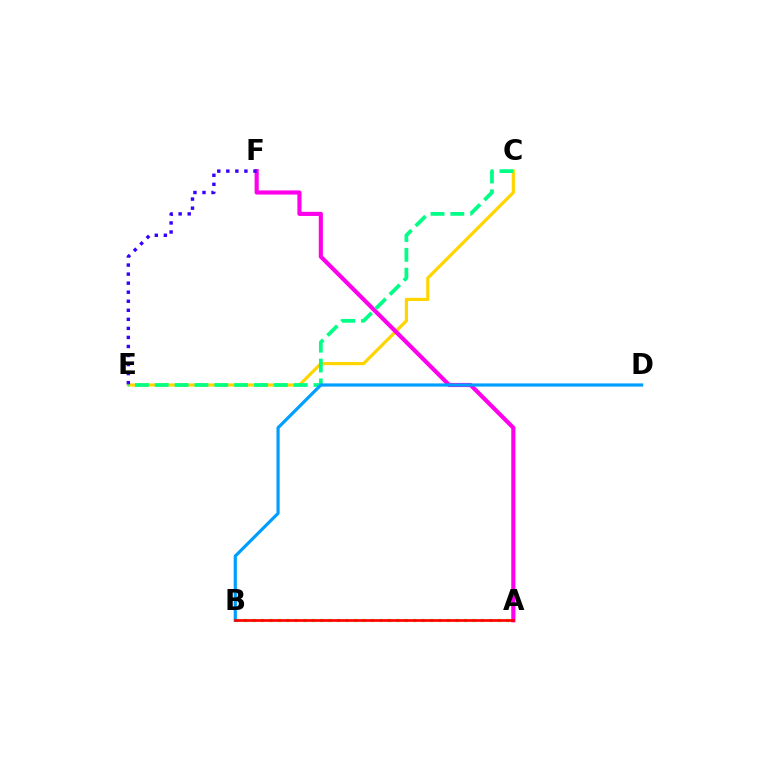{('C', 'E'): [{'color': '#ffd500', 'line_style': 'solid', 'thickness': 2.29}, {'color': '#00ff86', 'line_style': 'dashed', 'thickness': 2.69}], ('A', 'F'): [{'color': '#ff00ed', 'line_style': 'solid', 'thickness': 2.98}], ('A', 'B'): [{'color': '#4fff00', 'line_style': 'dotted', 'thickness': 2.3}, {'color': '#ff0000', 'line_style': 'solid', 'thickness': 1.94}], ('B', 'D'): [{'color': '#009eff', 'line_style': 'solid', 'thickness': 2.3}], ('E', 'F'): [{'color': '#3700ff', 'line_style': 'dotted', 'thickness': 2.46}]}